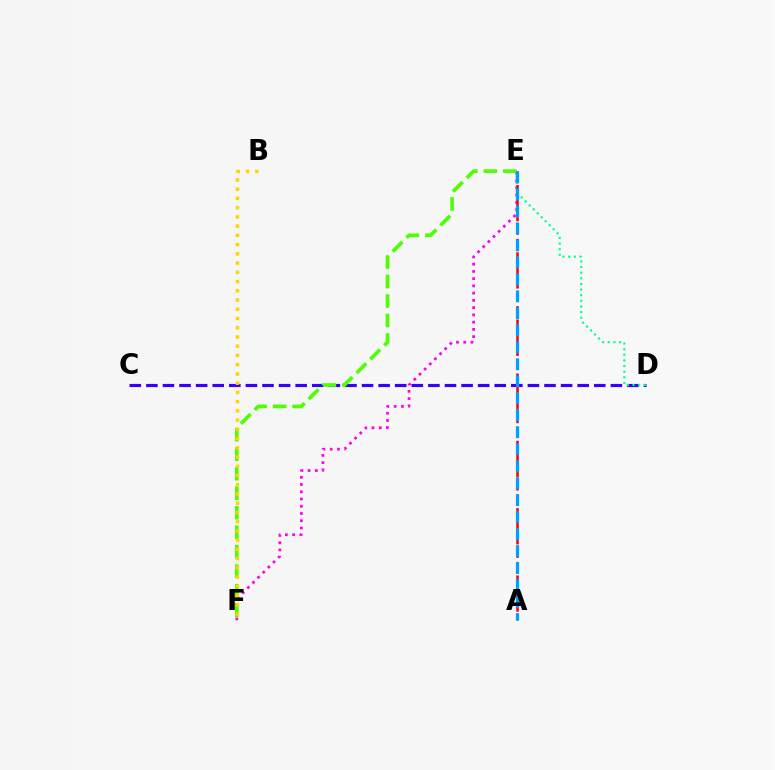{('C', 'D'): [{'color': '#3700ff', 'line_style': 'dashed', 'thickness': 2.25}], ('E', 'F'): [{'color': '#ff00ed', 'line_style': 'dotted', 'thickness': 1.97}, {'color': '#4fff00', 'line_style': 'dashed', 'thickness': 2.65}], ('D', 'E'): [{'color': '#00ff86', 'line_style': 'dotted', 'thickness': 1.53}], ('B', 'F'): [{'color': '#ffd500', 'line_style': 'dotted', 'thickness': 2.51}], ('A', 'E'): [{'color': '#ff0000', 'line_style': 'dashed', 'thickness': 1.83}, {'color': '#009eff', 'line_style': 'dashed', 'thickness': 2.31}]}